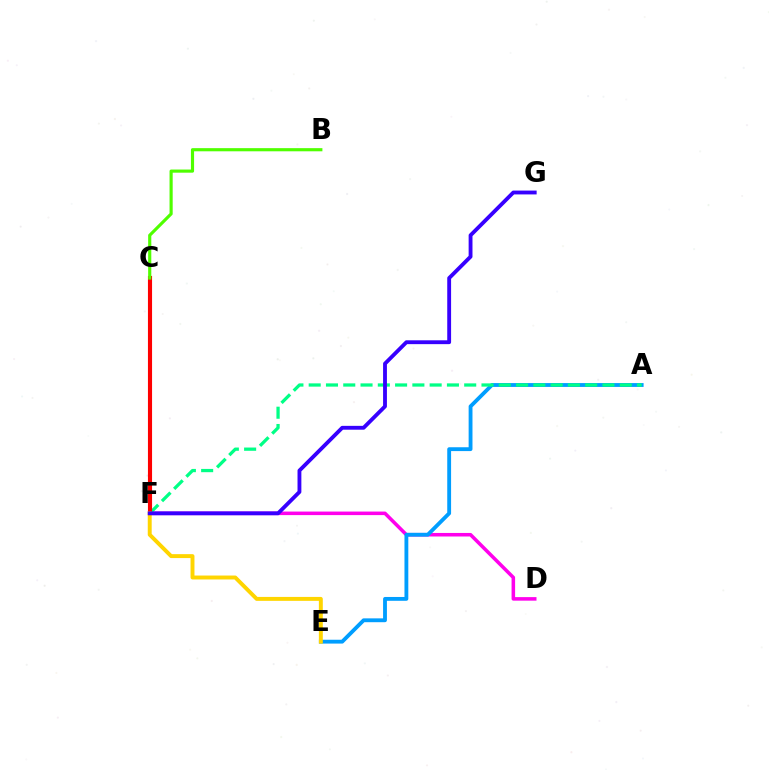{('D', 'F'): [{'color': '#ff00ed', 'line_style': 'solid', 'thickness': 2.55}], ('A', 'E'): [{'color': '#009eff', 'line_style': 'solid', 'thickness': 2.76}], ('A', 'F'): [{'color': '#00ff86', 'line_style': 'dashed', 'thickness': 2.35}], ('C', 'F'): [{'color': '#ff0000', 'line_style': 'solid', 'thickness': 2.96}], ('E', 'F'): [{'color': '#ffd500', 'line_style': 'solid', 'thickness': 2.83}], ('B', 'C'): [{'color': '#4fff00', 'line_style': 'solid', 'thickness': 2.27}], ('F', 'G'): [{'color': '#3700ff', 'line_style': 'solid', 'thickness': 2.77}]}